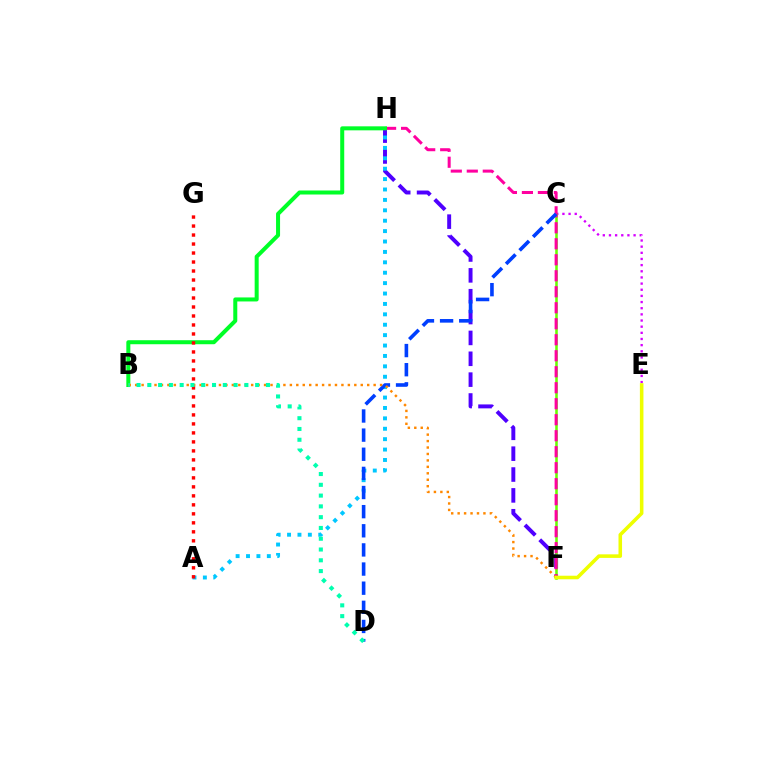{('F', 'H'): [{'color': '#4f00ff', 'line_style': 'dashed', 'thickness': 2.83}, {'color': '#ff00a0', 'line_style': 'dashed', 'thickness': 2.17}], ('C', 'E'): [{'color': '#d600ff', 'line_style': 'dotted', 'thickness': 1.67}], ('C', 'F'): [{'color': '#66ff00', 'line_style': 'solid', 'thickness': 1.84}], ('A', 'H'): [{'color': '#00c7ff', 'line_style': 'dotted', 'thickness': 2.83}], ('B', 'H'): [{'color': '#00ff27', 'line_style': 'solid', 'thickness': 2.89}], ('C', 'D'): [{'color': '#003fff', 'line_style': 'dashed', 'thickness': 2.6}], ('B', 'F'): [{'color': '#ff8800', 'line_style': 'dotted', 'thickness': 1.75}], ('A', 'G'): [{'color': '#ff0000', 'line_style': 'dotted', 'thickness': 2.44}], ('B', 'D'): [{'color': '#00ffaf', 'line_style': 'dotted', 'thickness': 2.93}], ('E', 'F'): [{'color': '#eeff00', 'line_style': 'solid', 'thickness': 2.56}]}